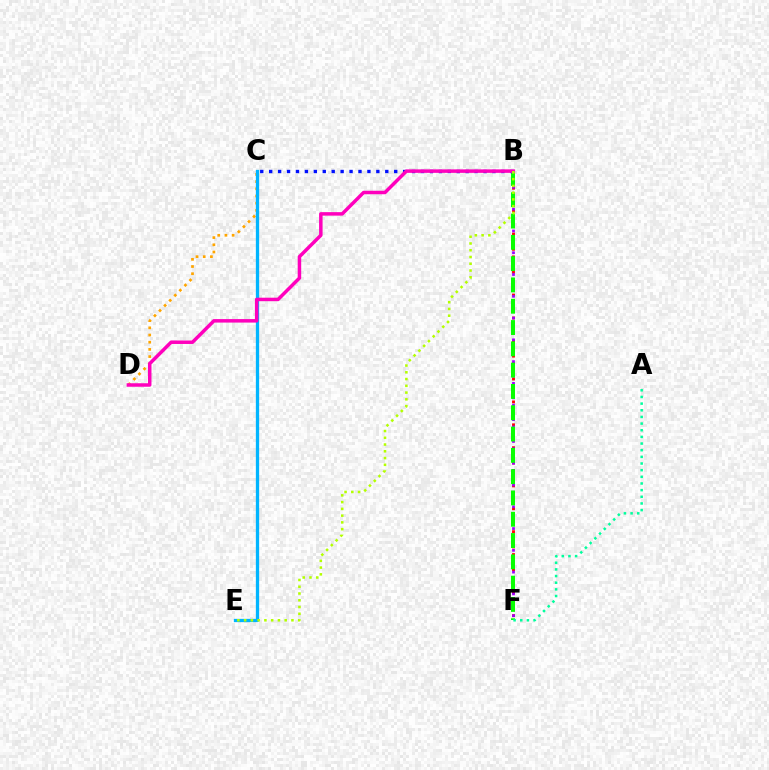{('C', 'D'): [{'color': '#ffa500', 'line_style': 'dotted', 'thickness': 1.95}], ('B', 'F'): [{'color': '#ff0000', 'line_style': 'dotted', 'thickness': 2.07}, {'color': '#9b00ff', 'line_style': 'dotted', 'thickness': 1.97}, {'color': '#08ff00', 'line_style': 'dashed', 'thickness': 2.89}], ('C', 'E'): [{'color': '#00b5ff', 'line_style': 'solid', 'thickness': 2.37}], ('B', 'C'): [{'color': '#0010ff', 'line_style': 'dotted', 'thickness': 2.43}], ('A', 'F'): [{'color': '#00ff9d', 'line_style': 'dotted', 'thickness': 1.81}], ('B', 'D'): [{'color': '#ff00bd', 'line_style': 'solid', 'thickness': 2.51}], ('B', 'E'): [{'color': '#b3ff00', 'line_style': 'dotted', 'thickness': 1.84}]}